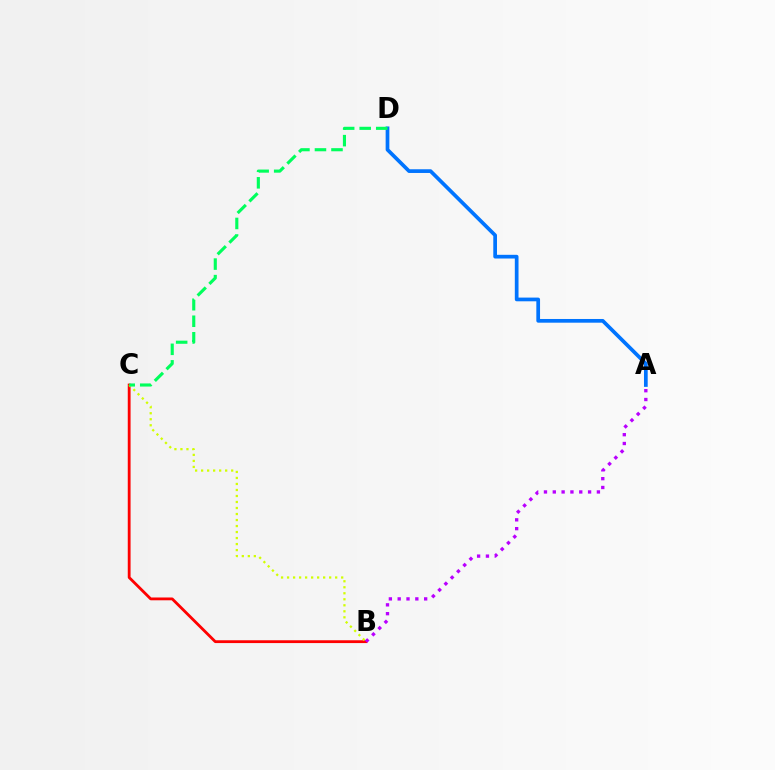{('B', 'C'): [{'color': '#ff0000', 'line_style': 'solid', 'thickness': 2.02}, {'color': '#d1ff00', 'line_style': 'dotted', 'thickness': 1.63}], ('A', 'D'): [{'color': '#0074ff', 'line_style': 'solid', 'thickness': 2.67}], ('C', 'D'): [{'color': '#00ff5c', 'line_style': 'dashed', 'thickness': 2.25}], ('A', 'B'): [{'color': '#b900ff', 'line_style': 'dotted', 'thickness': 2.4}]}